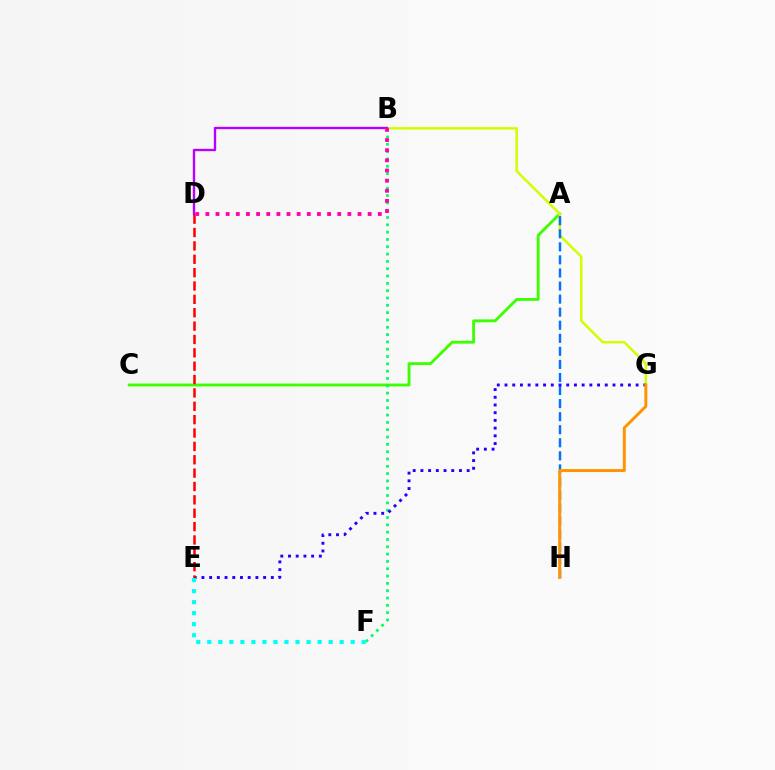{('A', 'C'): [{'color': '#3dff00', 'line_style': 'solid', 'thickness': 2.05}], ('B', 'F'): [{'color': '#00ff5c', 'line_style': 'dotted', 'thickness': 1.99}], ('B', 'G'): [{'color': '#d1ff00', 'line_style': 'solid', 'thickness': 1.8}], ('B', 'D'): [{'color': '#b900ff', 'line_style': 'solid', 'thickness': 1.7}, {'color': '#ff00ac', 'line_style': 'dotted', 'thickness': 2.76}], ('A', 'H'): [{'color': '#0074ff', 'line_style': 'dashed', 'thickness': 1.77}], ('E', 'G'): [{'color': '#2500ff', 'line_style': 'dotted', 'thickness': 2.1}], ('G', 'H'): [{'color': '#ff9400', 'line_style': 'solid', 'thickness': 2.13}], ('D', 'E'): [{'color': '#ff0000', 'line_style': 'dashed', 'thickness': 1.82}], ('E', 'F'): [{'color': '#00fff6', 'line_style': 'dotted', 'thickness': 3.0}]}